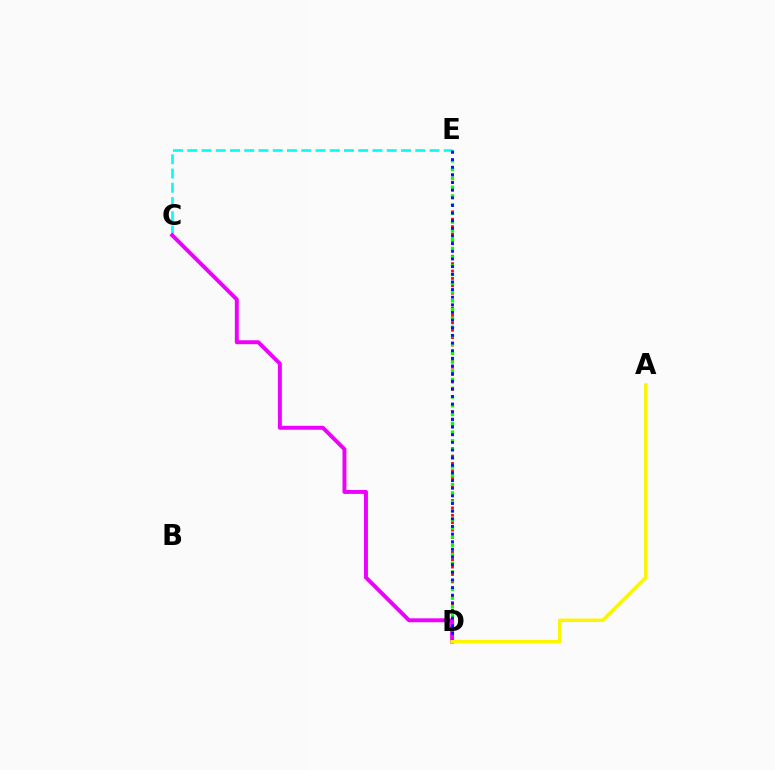{('D', 'E'): [{'color': '#ff0000', 'line_style': 'dotted', 'thickness': 2.01}, {'color': '#08ff00', 'line_style': 'dotted', 'thickness': 2.38}, {'color': '#0010ff', 'line_style': 'dotted', 'thickness': 2.08}], ('C', 'E'): [{'color': '#00fff6', 'line_style': 'dashed', 'thickness': 1.94}], ('C', 'D'): [{'color': '#ee00ff', 'line_style': 'solid', 'thickness': 2.83}], ('A', 'D'): [{'color': '#fcf500', 'line_style': 'solid', 'thickness': 2.51}]}